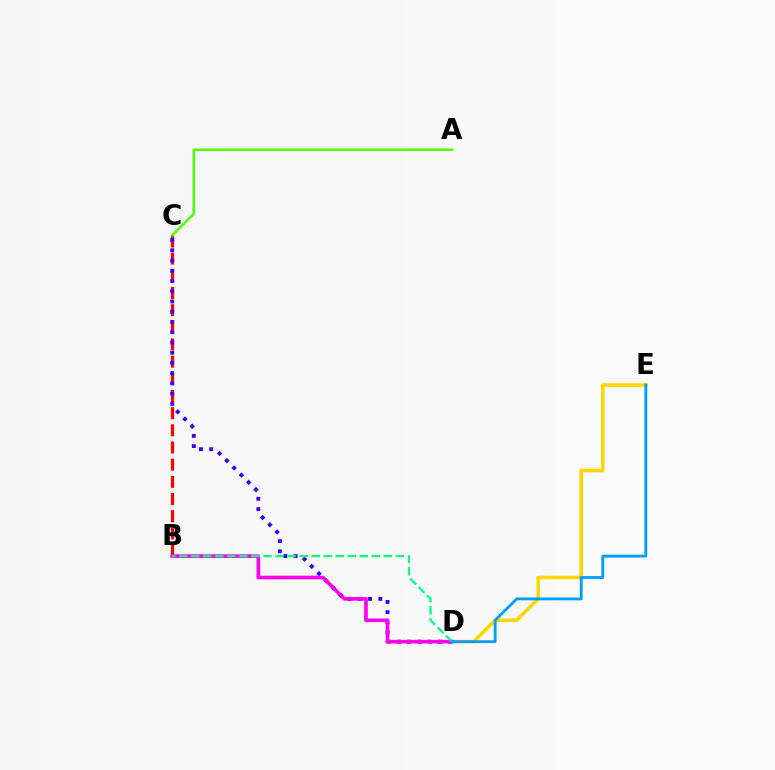{('B', 'C'): [{'color': '#ff0000', 'line_style': 'dashed', 'thickness': 2.33}], ('C', 'D'): [{'color': '#3700ff', 'line_style': 'dotted', 'thickness': 2.78}], ('D', 'E'): [{'color': '#ffd500', 'line_style': 'solid', 'thickness': 2.54}, {'color': '#009eff', 'line_style': 'solid', 'thickness': 2.04}], ('B', 'D'): [{'color': '#ff00ed', 'line_style': 'solid', 'thickness': 2.62}, {'color': '#00ff86', 'line_style': 'dashed', 'thickness': 1.64}], ('A', 'C'): [{'color': '#4fff00', 'line_style': 'solid', 'thickness': 1.81}]}